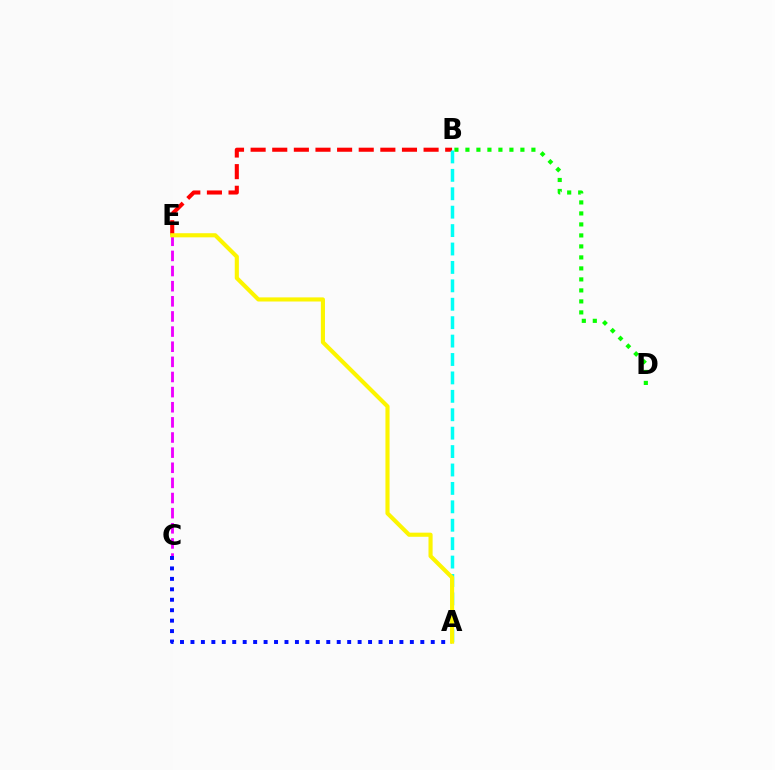{('B', 'E'): [{'color': '#ff0000', 'line_style': 'dashed', 'thickness': 2.94}], ('B', 'D'): [{'color': '#08ff00', 'line_style': 'dotted', 'thickness': 2.99}], ('A', 'B'): [{'color': '#00fff6', 'line_style': 'dashed', 'thickness': 2.5}], ('C', 'E'): [{'color': '#ee00ff', 'line_style': 'dashed', 'thickness': 2.06}], ('A', 'C'): [{'color': '#0010ff', 'line_style': 'dotted', 'thickness': 2.84}], ('A', 'E'): [{'color': '#fcf500', 'line_style': 'solid', 'thickness': 2.97}]}